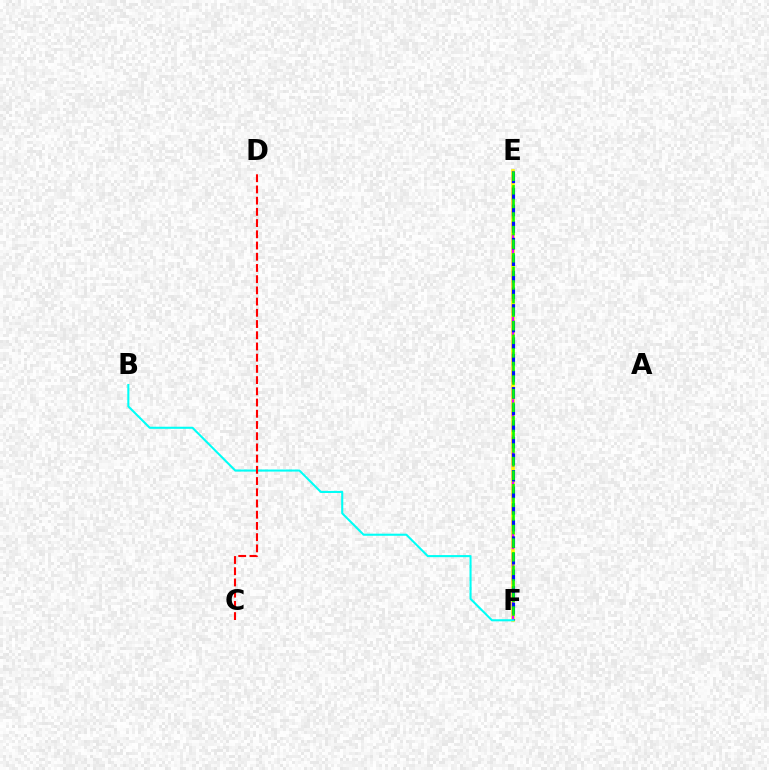{('E', 'F'): [{'color': '#fcf500', 'line_style': 'solid', 'thickness': 2.58}, {'color': '#ee00ff', 'line_style': 'dashed', 'thickness': 1.6}, {'color': '#0010ff', 'line_style': 'dashed', 'thickness': 2.25}, {'color': '#08ff00', 'line_style': 'dashed', 'thickness': 1.85}], ('B', 'F'): [{'color': '#00fff6', 'line_style': 'solid', 'thickness': 1.5}], ('C', 'D'): [{'color': '#ff0000', 'line_style': 'dashed', 'thickness': 1.52}]}